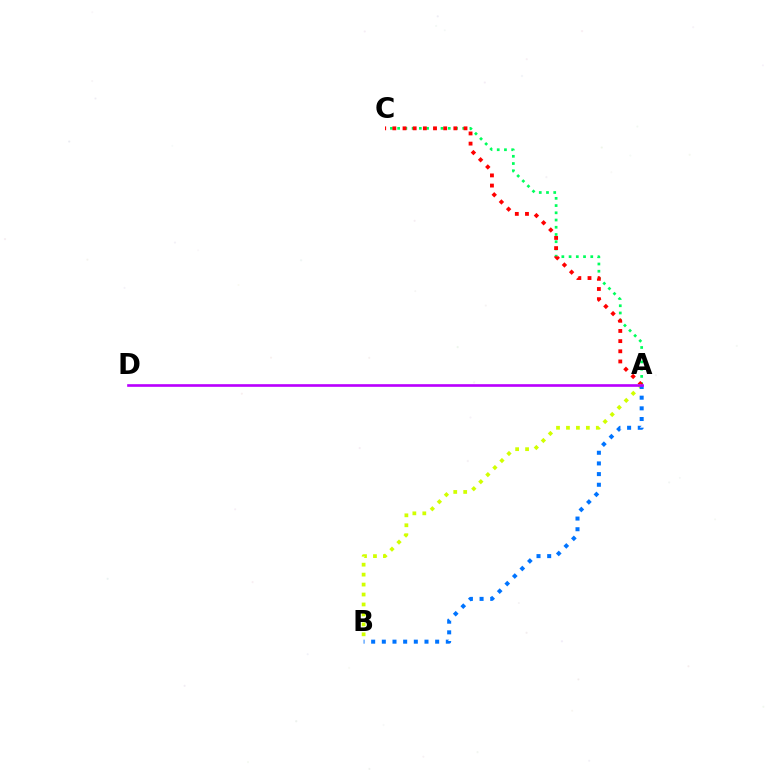{('A', 'C'): [{'color': '#00ff5c', 'line_style': 'dotted', 'thickness': 1.96}, {'color': '#ff0000', 'line_style': 'dotted', 'thickness': 2.76}], ('A', 'B'): [{'color': '#d1ff00', 'line_style': 'dotted', 'thickness': 2.7}, {'color': '#0074ff', 'line_style': 'dotted', 'thickness': 2.9}], ('A', 'D'): [{'color': '#b900ff', 'line_style': 'solid', 'thickness': 1.91}]}